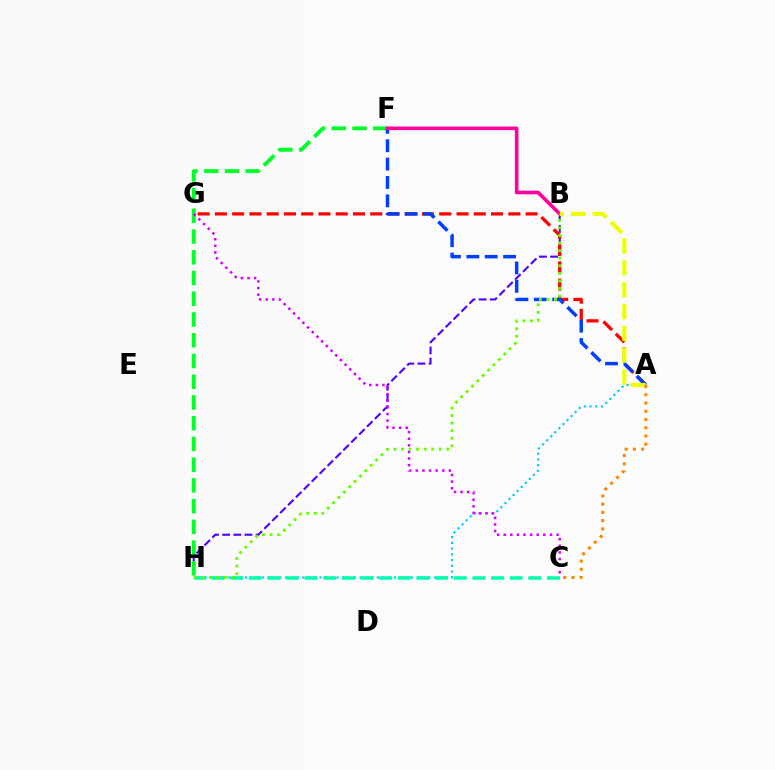{('A', 'H'): [{'color': '#00c7ff', 'line_style': 'dotted', 'thickness': 1.56}], ('B', 'H'): [{'color': '#4f00ff', 'line_style': 'dashed', 'thickness': 1.51}, {'color': '#66ff00', 'line_style': 'dotted', 'thickness': 2.06}], ('F', 'H'): [{'color': '#00ff27', 'line_style': 'dashed', 'thickness': 2.82}], ('C', 'H'): [{'color': '#00ffaf', 'line_style': 'dashed', 'thickness': 2.53}], ('A', 'G'): [{'color': '#ff0000', 'line_style': 'dashed', 'thickness': 2.34}], ('A', 'F'): [{'color': '#003fff', 'line_style': 'dashed', 'thickness': 2.5}], ('C', 'G'): [{'color': '#d600ff', 'line_style': 'dotted', 'thickness': 1.8}], ('B', 'F'): [{'color': '#ff00a0', 'line_style': 'solid', 'thickness': 2.6}], ('A', 'B'): [{'color': '#eeff00', 'line_style': 'dashed', 'thickness': 2.97}], ('A', 'C'): [{'color': '#ff8800', 'line_style': 'dotted', 'thickness': 2.24}]}